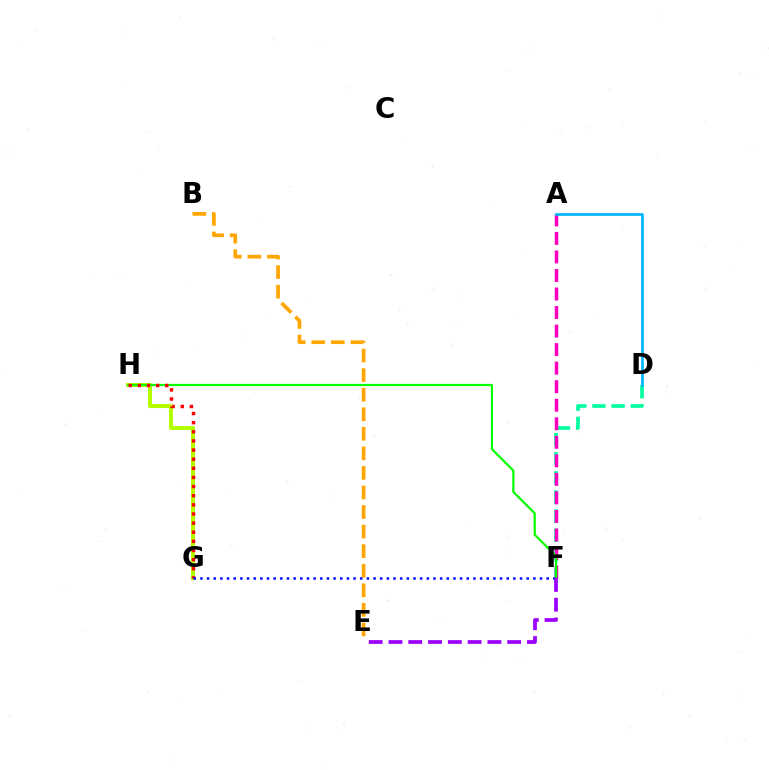{('D', 'F'): [{'color': '#00ff9d', 'line_style': 'dashed', 'thickness': 2.6}], ('A', 'F'): [{'color': '#ff00bd', 'line_style': 'dashed', 'thickness': 2.52}], ('B', 'E'): [{'color': '#ffa500', 'line_style': 'dashed', 'thickness': 2.66}], ('G', 'H'): [{'color': '#b3ff00', 'line_style': 'solid', 'thickness': 2.89}, {'color': '#ff0000', 'line_style': 'dotted', 'thickness': 2.48}], ('F', 'H'): [{'color': '#08ff00', 'line_style': 'solid', 'thickness': 1.59}], ('F', 'G'): [{'color': '#0010ff', 'line_style': 'dotted', 'thickness': 1.81}], ('E', 'F'): [{'color': '#9b00ff', 'line_style': 'dashed', 'thickness': 2.69}], ('A', 'D'): [{'color': '#00b5ff', 'line_style': 'solid', 'thickness': 1.93}]}